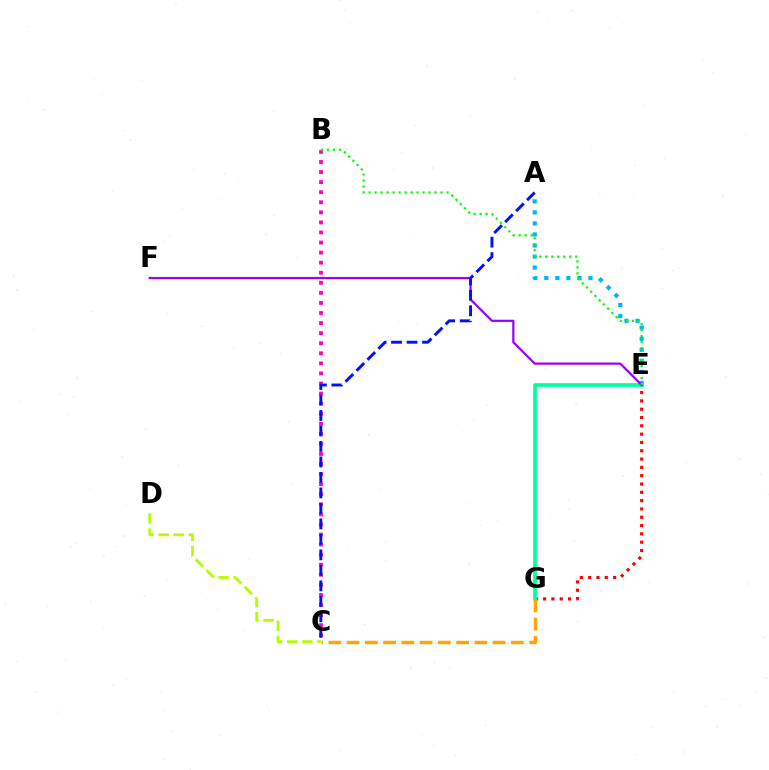{('A', 'E'): [{'color': '#00b5ff', 'line_style': 'dotted', 'thickness': 3.0}], ('C', 'D'): [{'color': '#b3ff00', 'line_style': 'dashed', 'thickness': 2.04}], ('E', 'G'): [{'color': '#ff0000', 'line_style': 'dotted', 'thickness': 2.26}, {'color': '#00ff9d', 'line_style': 'solid', 'thickness': 2.67}], ('E', 'F'): [{'color': '#9b00ff', 'line_style': 'solid', 'thickness': 1.6}], ('B', 'C'): [{'color': '#ff00bd', 'line_style': 'dotted', 'thickness': 2.74}], ('A', 'C'): [{'color': '#0010ff', 'line_style': 'dashed', 'thickness': 2.1}], ('B', 'E'): [{'color': '#08ff00', 'line_style': 'dotted', 'thickness': 1.63}], ('C', 'G'): [{'color': '#ffa500', 'line_style': 'dashed', 'thickness': 2.48}]}